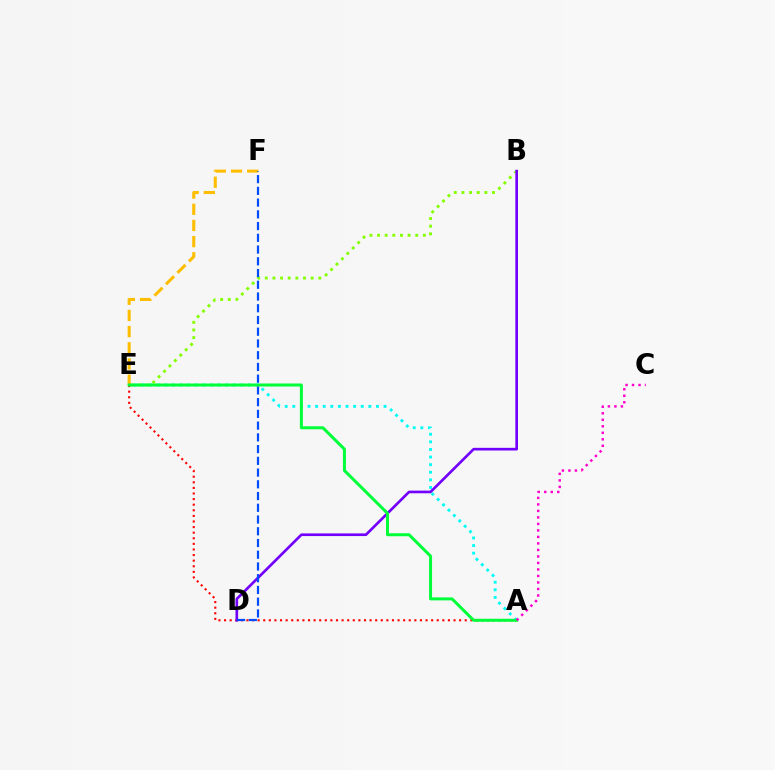{('E', 'F'): [{'color': '#ffbd00', 'line_style': 'dashed', 'thickness': 2.2}], ('B', 'E'): [{'color': '#84ff00', 'line_style': 'dotted', 'thickness': 2.08}], ('A', 'E'): [{'color': '#ff0000', 'line_style': 'dotted', 'thickness': 1.52}, {'color': '#00fff6', 'line_style': 'dotted', 'thickness': 2.07}, {'color': '#00ff39', 'line_style': 'solid', 'thickness': 2.16}], ('B', 'D'): [{'color': '#7200ff', 'line_style': 'solid', 'thickness': 1.92}], ('D', 'F'): [{'color': '#004bff', 'line_style': 'dashed', 'thickness': 1.59}], ('A', 'C'): [{'color': '#ff00cf', 'line_style': 'dotted', 'thickness': 1.77}]}